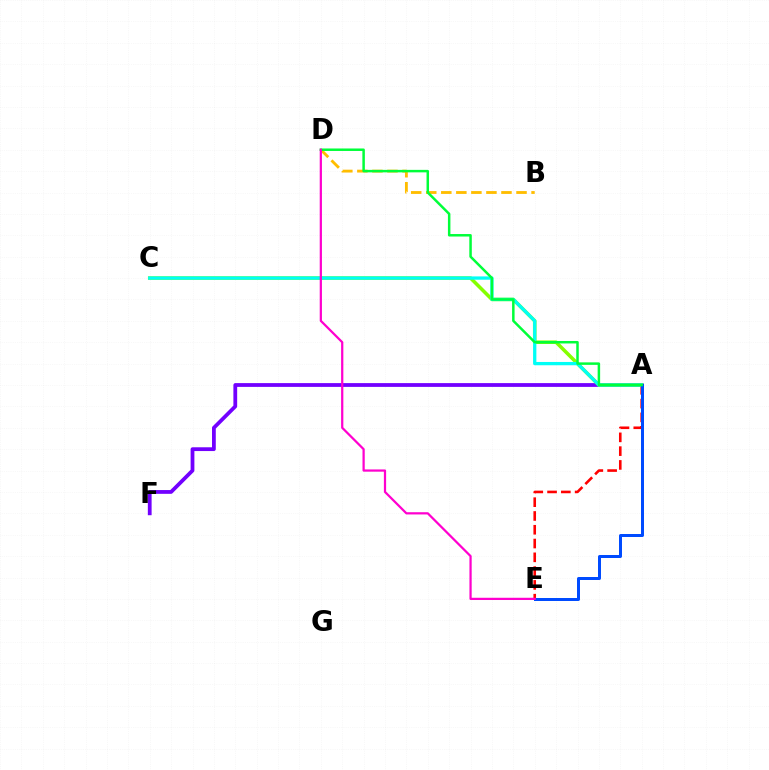{('A', 'F'): [{'color': '#7200ff', 'line_style': 'solid', 'thickness': 2.72}], ('A', 'C'): [{'color': '#84ff00', 'line_style': 'solid', 'thickness': 2.55}, {'color': '#00fff6', 'line_style': 'solid', 'thickness': 2.37}], ('A', 'E'): [{'color': '#ff0000', 'line_style': 'dashed', 'thickness': 1.87}, {'color': '#004bff', 'line_style': 'solid', 'thickness': 2.16}], ('B', 'D'): [{'color': '#ffbd00', 'line_style': 'dashed', 'thickness': 2.04}], ('A', 'D'): [{'color': '#00ff39', 'line_style': 'solid', 'thickness': 1.79}], ('D', 'E'): [{'color': '#ff00cf', 'line_style': 'solid', 'thickness': 1.61}]}